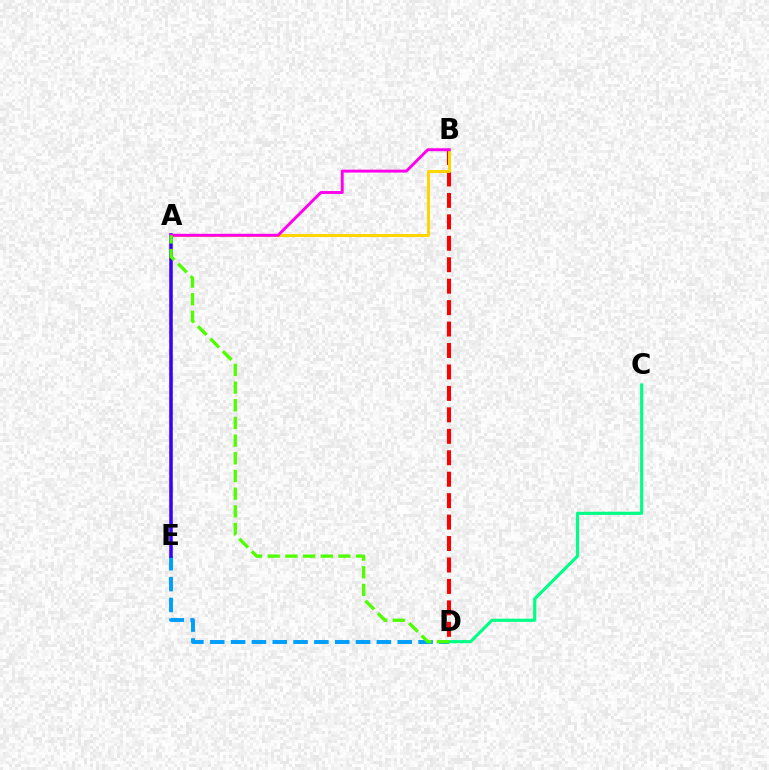{('B', 'D'): [{'color': '#ff0000', 'line_style': 'dashed', 'thickness': 2.91}], ('D', 'E'): [{'color': '#009eff', 'line_style': 'dashed', 'thickness': 2.83}], ('A', 'B'): [{'color': '#ffd500', 'line_style': 'solid', 'thickness': 2.17}, {'color': '#ff00ed', 'line_style': 'solid', 'thickness': 2.1}], ('A', 'E'): [{'color': '#3700ff', 'line_style': 'solid', 'thickness': 2.56}], ('C', 'D'): [{'color': '#00ff86', 'line_style': 'solid', 'thickness': 2.26}], ('A', 'D'): [{'color': '#4fff00', 'line_style': 'dashed', 'thickness': 2.4}]}